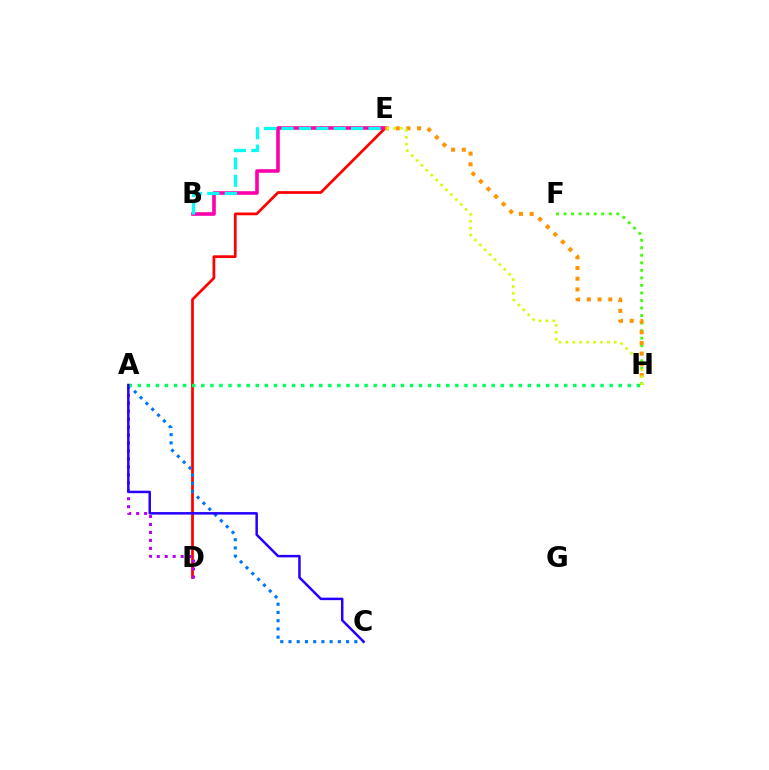{('D', 'E'): [{'color': '#ff0000', 'line_style': 'solid', 'thickness': 1.97}], ('B', 'E'): [{'color': '#ff00ac', 'line_style': 'solid', 'thickness': 2.59}, {'color': '#00fff6', 'line_style': 'dashed', 'thickness': 2.36}], ('F', 'H'): [{'color': '#3dff00', 'line_style': 'dotted', 'thickness': 2.05}], ('A', 'D'): [{'color': '#b900ff', 'line_style': 'dotted', 'thickness': 2.16}], ('A', 'C'): [{'color': '#0074ff', 'line_style': 'dotted', 'thickness': 2.24}, {'color': '#2500ff', 'line_style': 'solid', 'thickness': 1.79}], ('E', 'H'): [{'color': '#ff9400', 'line_style': 'dotted', 'thickness': 2.91}, {'color': '#d1ff00', 'line_style': 'dotted', 'thickness': 1.88}], ('A', 'H'): [{'color': '#00ff5c', 'line_style': 'dotted', 'thickness': 2.47}]}